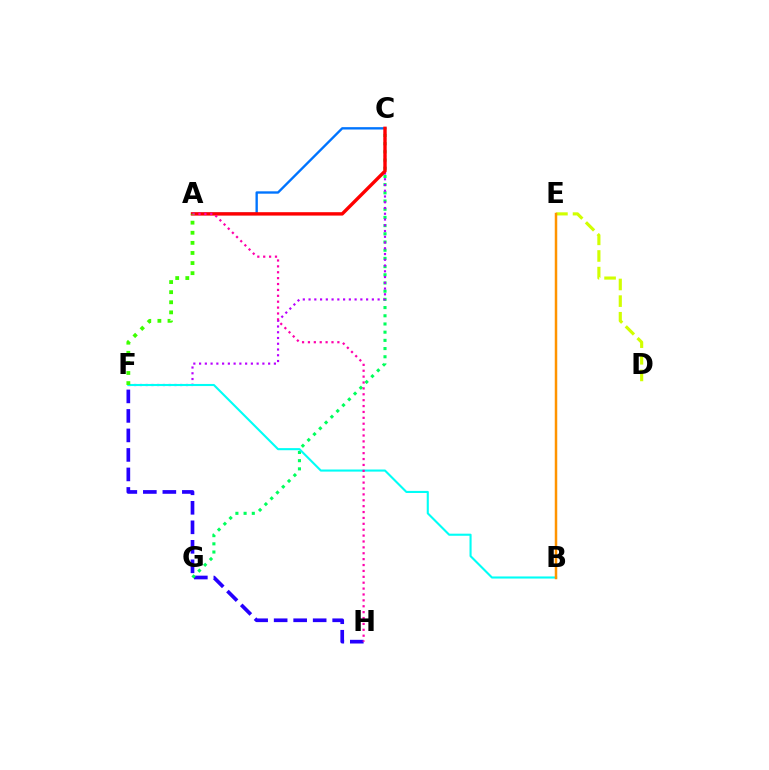{('F', 'H'): [{'color': '#2500ff', 'line_style': 'dashed', 'thickness': 2.65}], ('A', 'C'): [{'color': '#0074ff', 'line_style': 'solid', 'thickness': 1.7}, {'color': '#ff0000', 'line_style': 'solid', 'thickness': 2.44}], ('C', 'G'): [{'color': '#00ff5c', 'line_style': 'dotted', 'thickness': 2.23}], ('C', 'F'): [{'color': '#b900ff', 'line_style': 'dotted', 'thickness': 1.56}], ('B', 'F'): [{'color': '#00fff6', 'line_style': 'solid', 'thickness': 1.51}], ('D', 'E'): [{'color': '#d1ff00', 'line_style': 'dashed', 'thickness': 2.26}], ('A', 'H'): [{'color': '#ff00ac', 'line_style': 'dotted', 'thickness': 1.6}], ('A', 'F'): [{'color': '#3dff00', 'line_style': 'dotted', 'thickness': 2.74}], ('B', 'E'): [{'color': '#ff9400', 'line_style': 'solid', 'thickness': 1.8}]}